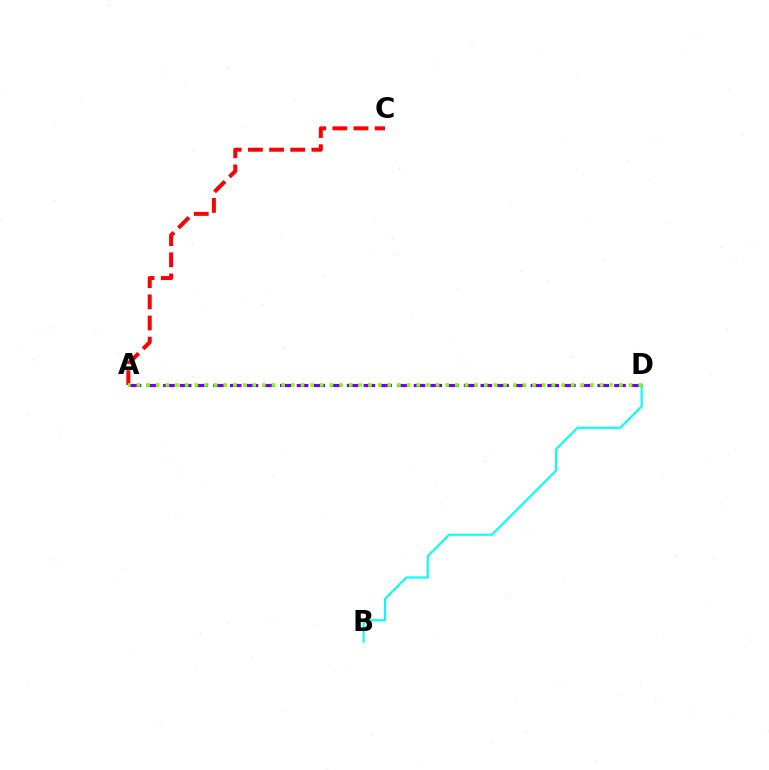{('A', 'C'): [{'color': '#ff0000', 'line_style': 'dashed', 'thickness': 2.87}], ('A', 'D'): [{'color': '#7200ff', 'line_style': 'dashed', 'thickness': 2.27}, {'color': '#84ff00', 'line_style': 'dotted', 'thickness': 2.62}], ('B', 'D'): [{'color': '#00fff6', 'line_style': 'solid', 'thickness': 1.51}]}